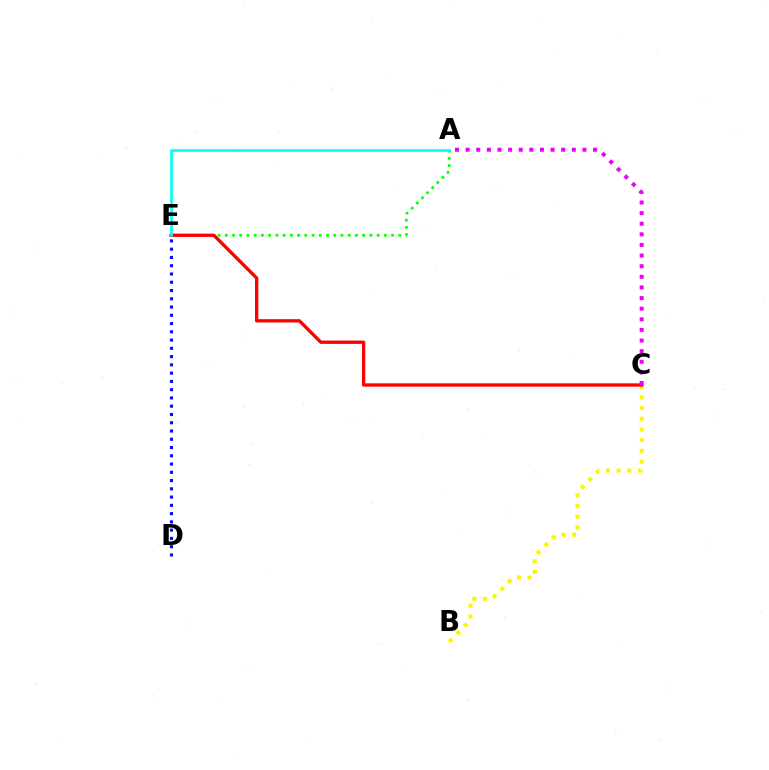{('A', 'E'): [{'color': '#08ff00', 'line_style': 'dotted', 'thickness': 1.96}, {'color': '#00fff6', 'line_style': 'solid', 'thickness': 1.89}], ('D', 'E'): [{'color': '#0010ff', 'line_style': 'dotted', 'thickness': 2.25}], ('B', 'C'): [{'color': '#fcf500', 'line_style': 'dotted', 'thickness': 2.9}], ('C', 'E'): [{'color': '#ff0000', 'line_style': 'solid', 'thickness': 2.39}], ('A', 'C'): [{'color': '#ee00ff', 'line_style': 'dotted', 'thickness': 2.88}]}